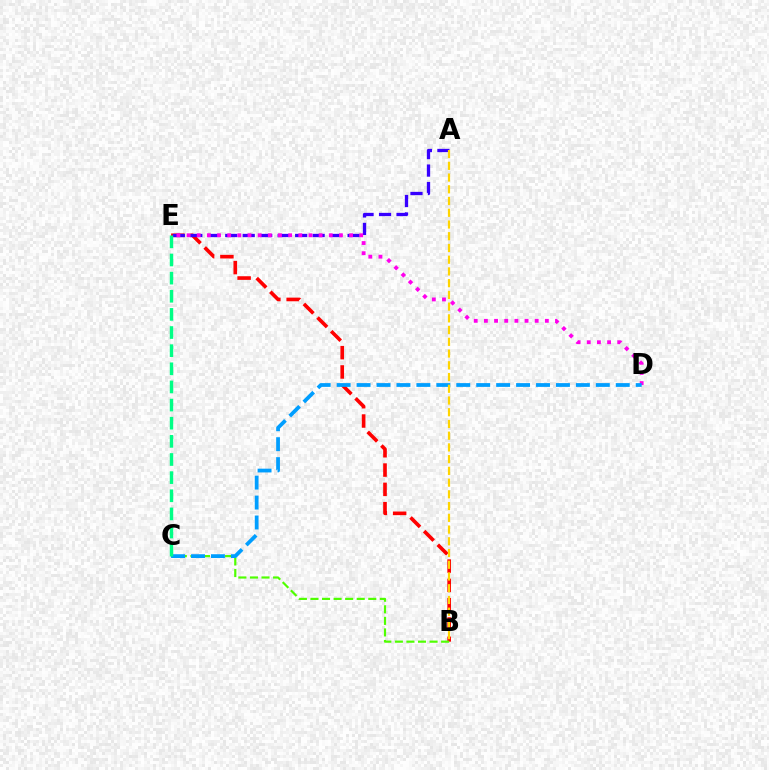{('B', 'E'): [{'color': '#ff0000', 'line_style': 'dashed', 'thickness': 2.62}], ('A', 'E'): [{'color': '#3700ff', 'line_style': 'dashed', 'thickness': 2.37}], ('D', 'E'): [{'color': '#ff00ed', 'line_style': 'dotted', 'thickness': 2.76}], ('B', 'C'): [{'color': '#4fff00', 'line_style': 'dashed', 'thickness': 1.57}], ('C', 'D'): [{'color': '#009eff', 'line_style': 'dashed', 'thickness': 2.71}], ('C', 'E'): [{'color': '#00ff86', 'line_style': 'dashed', 'thickness': 2.46}], ('A', 'B'): [{'color': '#ffd500', 'line_style': 'dashed', 'thickness': 1.59}]}